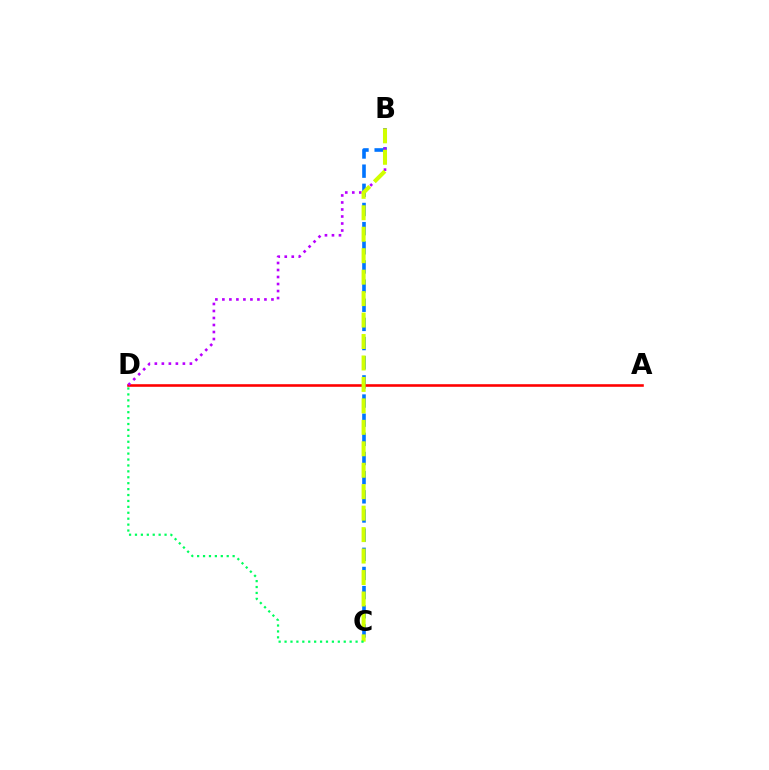{('B', 'C'): [{'color': '#0074ff', 'line_style': 'dashed', 'thickness': 2.6}, {'color': '#d1ff00', 'line_style': 'dashed', 'thickness': 2.91}], ('A', 'D'): [{'color': '#ff0000', 'line_style': 'solid', 'thickness': 1.87}], ('B', 'D'): [{'color': '#b900ff', 'line_style': 'dotted', 'thickness': 1.9}], ('C', 'D'): [{'color': '#00ff5c', 'line_style': 'dotted', 'thickness': 1.61}]}